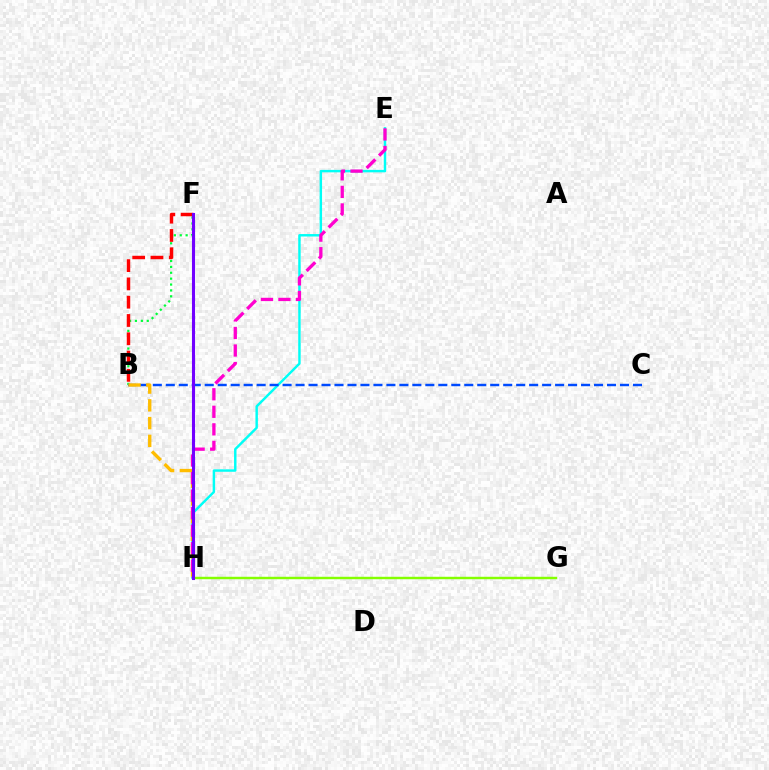{('G', 'H'): [{'color': '#84ff00', 'line_style': 'solid', 'thickness': 1.76}], ('E', 'H'): [{'color': '#00fff6', 'line_style': 'solid', 'thickness': 1.76}, {'color': '#ff00cf', 'line_style': 'dashed', 'thickness': 2.38}], ('B', 'F'): [{'color': '#00ff39', 'line_style': 'dotted', 'thickness': 1.6}, {'color': '#ff0000', 'line_style': 'dashed', 'thickness': 2.48}], ('B', 'C'): [{'color': '#004bff', 'line_style': 'dashed', 'thickness': 1.76}], ('B', 'H'): [{'color': '#ffbd00', 'line_style': 'dashed', 'thickness': 2.41}], ('F', 'H'): [{'color': '#7200ff', 'line_style': 'solid', 'thickness': 2.22}]}